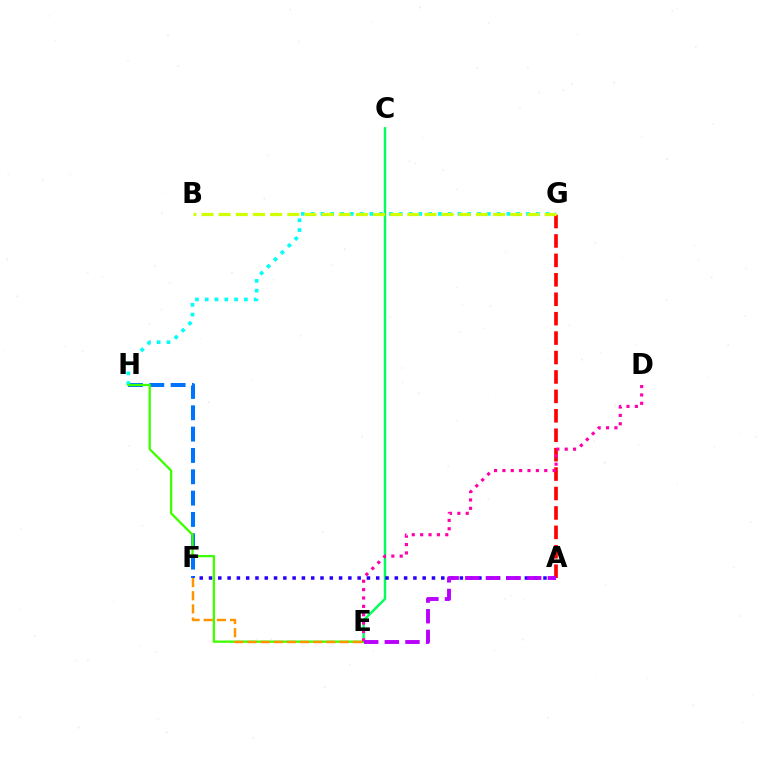{('F', 'H'): [{'color': '#0074ff', 'line_style': 'dashed', 'thickness': 2.9}], ('C', 'E'): [{'color': '#00ff5c', 'line_style': 'solid', 'thickness': 1.75}], ('A', 'F'): [{'color': '#2500ff', 'line_style': 'dotted', 'thickness': 2.52}], ('G', 'H'): [{'color': '#00fff6', 'line_style': 'dotted', 'thickness': 2.66}], ('A', 'G'): [{'color': '#ff0000', 'line_style': 'dashed', 'thickness': 2.64}], ('B', 'G'): [{'color': '#d1ff00', 'line_style': 'dashed', 'thickness': 2.33}], ('E', 'H'): [{'color': '#3dff00', 'line_style': 'solid', 'thickness': 1.65}], ('D', 'E'): [{'color': '#ff00ac', 'line_style': 'dotted', 'thickness': 2.27}], ('E', 'F'): [{'color': '#ff9400', 'line_style': 'dashed', 'thickness': 1.79}], ('A', 'E'): [{'color': '#b900ff', 'line_style': 'dashed', 'thickness': 2.8}]}